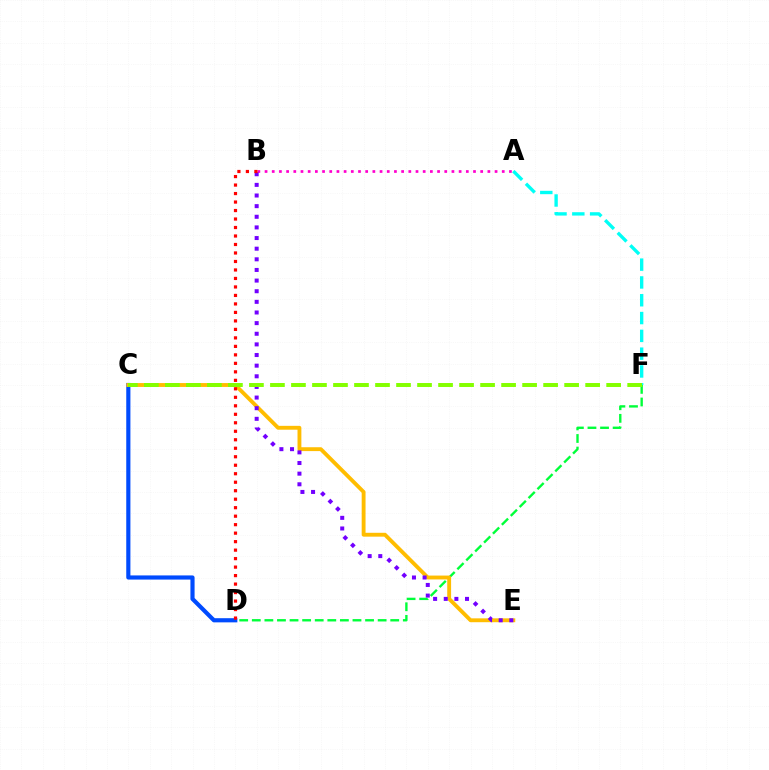{('D', 'F'): [{'color': '#00ff39', 'line_style': 'dashed', 'thickness': 1.71}], ('C', 'D'): [{'color': '#004bff', 'line_style': 'solid', 'thickness': 2.99}], ('C', 'E'): [{'color': '#ffbd00', 'line_style': 'solid', 'thickness': 2.78}], ('A', 'B'): [{'color': '#ff00cf', 'line_style': 'dotted', 'thickness': 1.95}], ('A', 'F'): [{'color': '#00fff6', 'line_style': 'dashed', 'thickness': 2.42}], ('B', 'E'): [{'color': '#7200ff', 'line_style': 'dotted', 'thickness': 2.89}], ('B', 'D'): [{'color': '#ff0000', 'line_style': 'dotted', 'thickness': 2.31}], ('C', 'F'): [{'color': '#84ff00', 'line_style': 'dashed', 'thickness': 2.85}]}